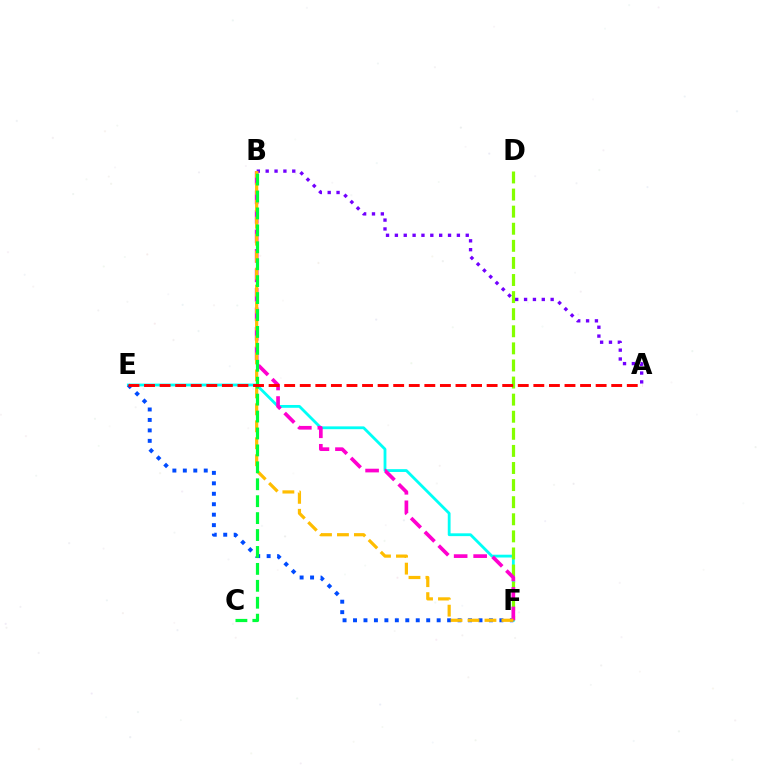{('E', 'F'): [{'color': '#00fff6', 'line_style': 'solid', 'thickness': 2.02}, {'color': '#004bff', 'line_style': 'dotted', 'thickness': 2.84}], ('D', 'F'): [{'color': '#84ff00', 'line_style': 'dashed', 'thickness': 2.32}], ('A', 'B'): [{'color': '#7200ff', 'line_style': 'dotted', 'thickness': 2.41}], ('B', 'F'): [{'color': '#ff00cf', 'line_style': 'dashed', 'thickness': 2.65}, {'color': '#ffbd00', 'line_style': 'dashed', 'thickness': 2.3}], ('B', 'C'): [{'color': '#00ff39', 'line_style': 'dashed', 'thickness': 2.3}], ('A', 'E'): [{'color': '#ff0000', 'line_style': 'dashed', 'thickness': 2.12}]}